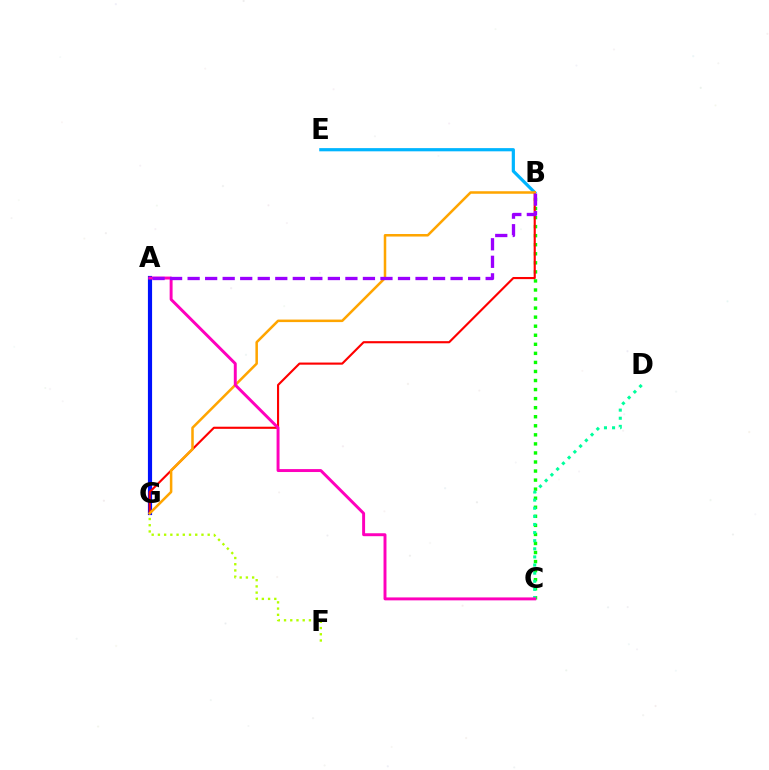{('B', 'E'): [{'color': '#00b5ff', 'line_style': 'solid', 'thickness': 2.3}], ('A', 'F'): [{'color': '#b3ff00', 'line_style': 'dotted', 'thickness': 1.69}], ('A', 'G'): [{'color': '#0010ff', 'line_style': 'solid', 'thickness': 3.0}], ('B', 'C'): [{'color': '#08ff00', 'line_style': 'dotted', 'thickness': 2.46}], ('B', 'G'): [{'color': '#ff0000', 'line_style': 'solid', 'thickness': 1.53}, {'color': '#ffa500', 'line_style': 'solid', 'thickness': 1.82}], ('C', 'D'): [{'color': '#00ff9d', 'line_style': 'dotted', 'thickness': 2.2}], ('A', 'C'): [{'color': '#ff00bd', 'line_style': 'solid', 'thickness': 2.12}], ('A', 'B'): [{'color': '#9b00ff', 'line_style': 'dashed', 'thickness': 2.38}]}